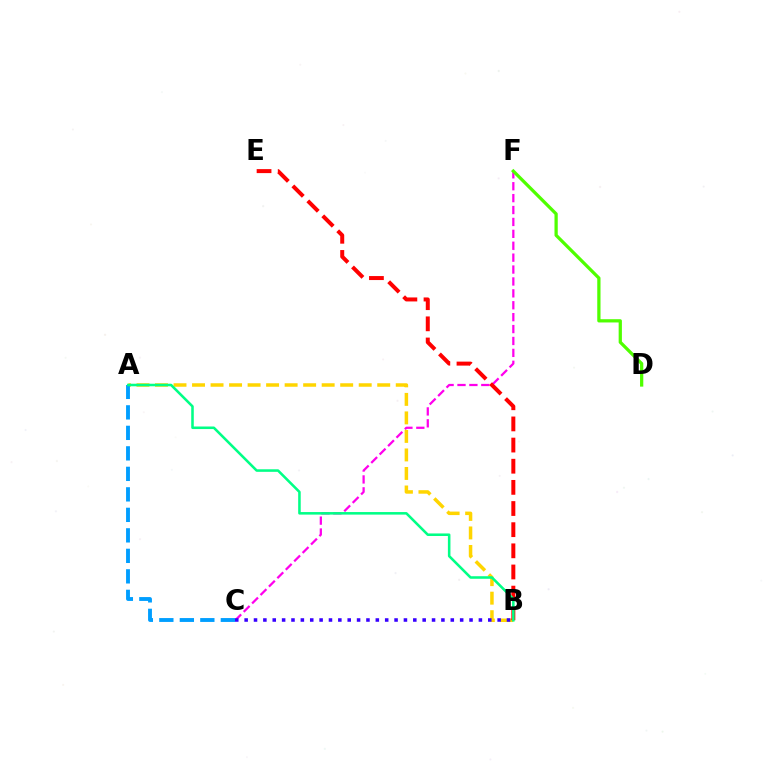{('C', 'F'): [{'color': '#ff00ed', 'line_style': 'dashed', 'thickness': 1.62}], ('A', 'B'): [{'color': '#ffd500', 'line_style': 'dashed', 'thickness': 2.52}, {'color': '#00ff86', 'line_style': 'solid', 'thickness': 1.84}], ('A', 'C'): [{'color': '#009eff', 'line_style': 'dashed', 'thickness': 2.78}], ('B', 'E'): [{'color': '#ff0000', 'line_style': 'dashed', 'thickness': 2.87}], ('B', 'C'): [{'color': '#3700ff', 'line_style': 'dotted', 'thickness': 2.55}], ('D', 'F'): [{'color': '#4fff00', 'line_style': 'solid', 'thickness': 2.34}]}